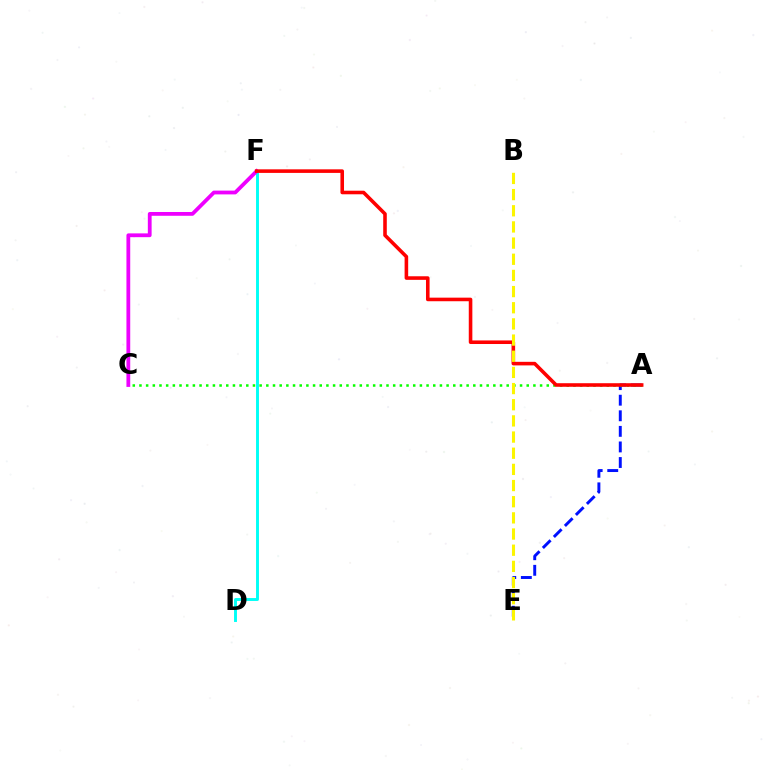{('D', 'F'): [{'color': '#00fff6', 'line_style': 'solid', 'thickness': 2.11}], ('A', 'E'): [{'color': '#0010ff', 'line_style': 'dashed', 'thickness': 2.12}], ('C', 'F'): [{'color': '#ee00ff', 'line_style': 'solid', 'thickness': 2.73}], ('A', 'C'): [{'color': '#08ff00', 'line_style': 'dotted', 'thickness': 1.81}], ('A', 'F'): [{'color': '#ff0000', 'line_style': 'solid', 'thickness': 2.58}], ('B', 'E'): [{'color': '#fcf500', 'line_style': 'dashed', 'thickness': 2.2}]}